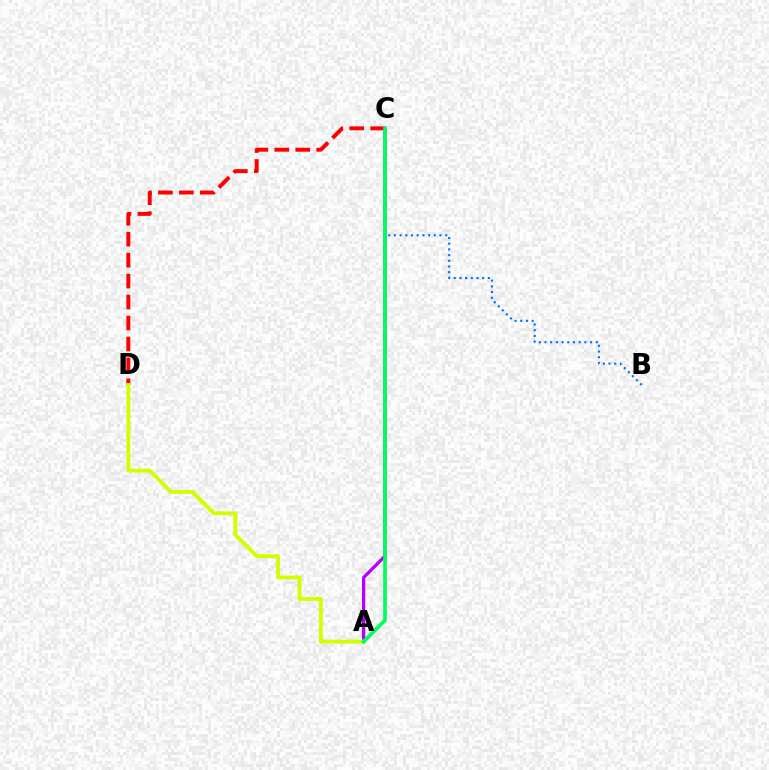{('C', 'D'): [{'color': '#ff0000', 'line_style': 'dashed', 'thickness': 2.85}], ('B', 'C'): [{'color': '#0074ff', 'line_style': 'dotted', 'thickness': 1.55}], ('A', 'C'): [{'color': '#b900ff', 'line_style': 'solid', 'thickness': 2.35}, {'color': '#00ff5c', 'line_style': 'solid', 'thickness': 2.65}], ('A', 'D'): [{'color': '#d1ff00', 'line_style': 'solid', 'thickness': 2.78}]}